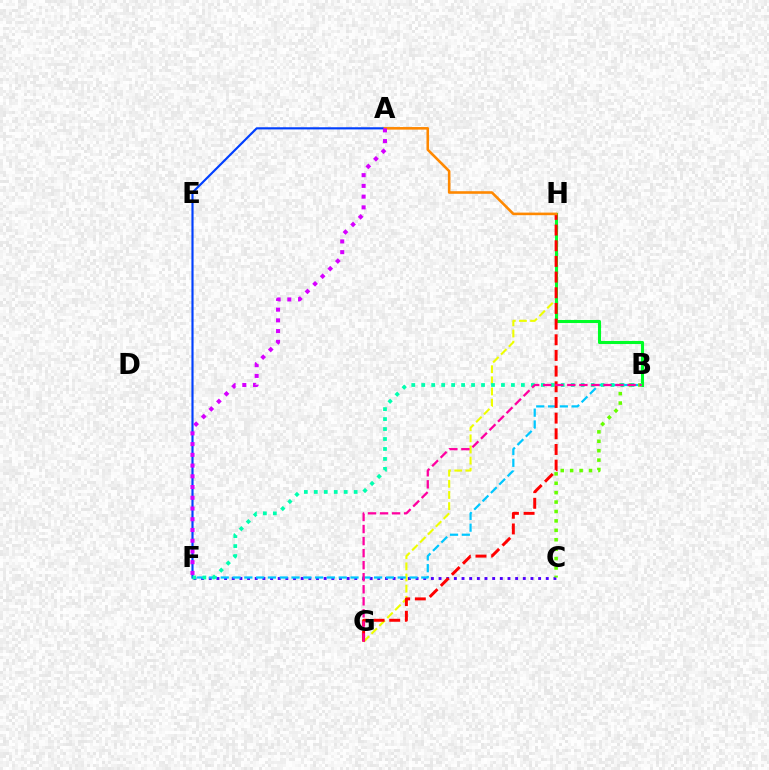{('G', 'H'): [{'color': '#eeff00', 'line_style': 'dashed', 'thickness': 1.51}, {'color': '#ff0000', 'line_style': 'dashed', 'thickness': 2.13}], ('C', 'F'): [{'color': '#4f00ff', 'line_style': 'dotted', 'thickness': 2.08}], ('B', 'F'): [{'color': '#00c7ff', 'line_style': 'dashed', 'thickness': 1.6}, {'color': '#00ffaf', 'line_style': 'dotted', 'thickness': 2.71}], ('B', 'H'): [{'color': '#00ff27', 'line_style': 'solid', 'thickness': 2.21}], ('A', 'F'): [{'color': '#003fff', 'line_style': 'solid', 'thickness': 1.55}, {'color': '#d600ff', 'line_style': 'dotted', 'thickness': 2.92}], ('B', 'C'): [{'color': '#66ff00', 'line_style': 'dotted', 'thickness': 2.56}], ('A', 'H'): [{'color': '#ff8800', 'line_style': 'solid', 'thickness': 1.87}], ('B', 'G'): [{'color': '#ff00a0', 'line_style': 'dashed', 'thickness': 1.64}]}